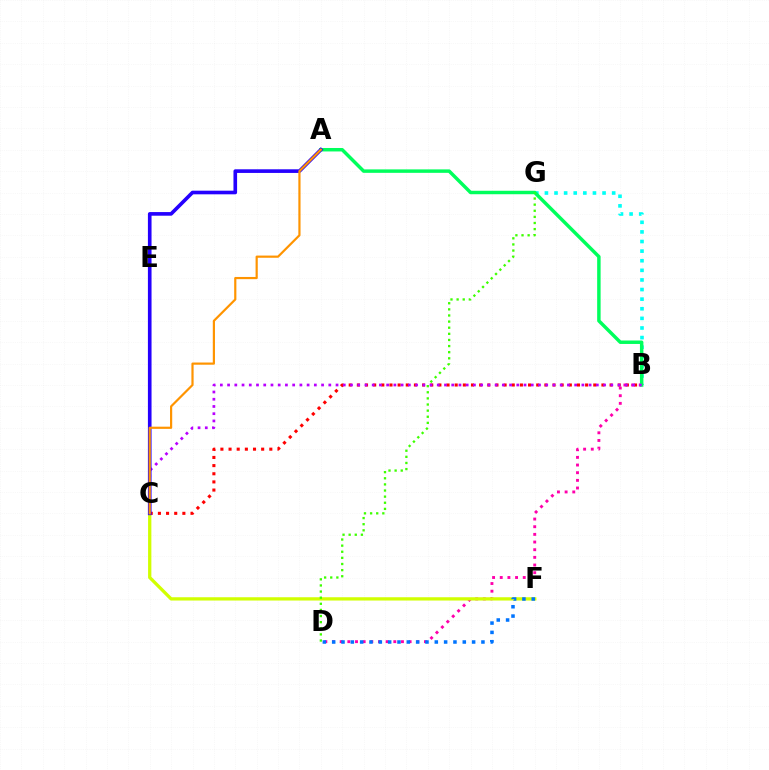{('B', 'D'): [{'color': '#ff00ac', 'line_style': 'dotted', 'thickness': 2.08}], ('B', 'G'): [{'color': '#00fff6', 'line_style': 'dotted', 'thickness': 2.61}], ('C', 'F'): [{'color': '#d1ff00', 'line_style': 'solid', 'thickness': 2.37}], ('D', 'F'): [{'color': '#0074ff', 'line_style': 'dotted', 'thickness': 2.53}], ('A', 'B'): [{'color': '#00ff5c', 'line_style': 'solid', 'thickness': 2.49}], ('B', 'C'): [{'color': '#ff0000', 'line_style': 'dotted', 'thickness': 2.21}, {'color': '#b900ff', 'line_style': 'dotted', 'thickness': 1.96}], ('D', 'G'): [{'color': '#3dff00', 'line_style': 'dotted', 'thickness': 1.66}], ('A', 'C'): [{'color': '#2500ff', 'line_style': 'solid', 'thickness': 2.62}, {'color': '#ff9400', 'line_style': 'solid', 'thickness': 1.58}]}